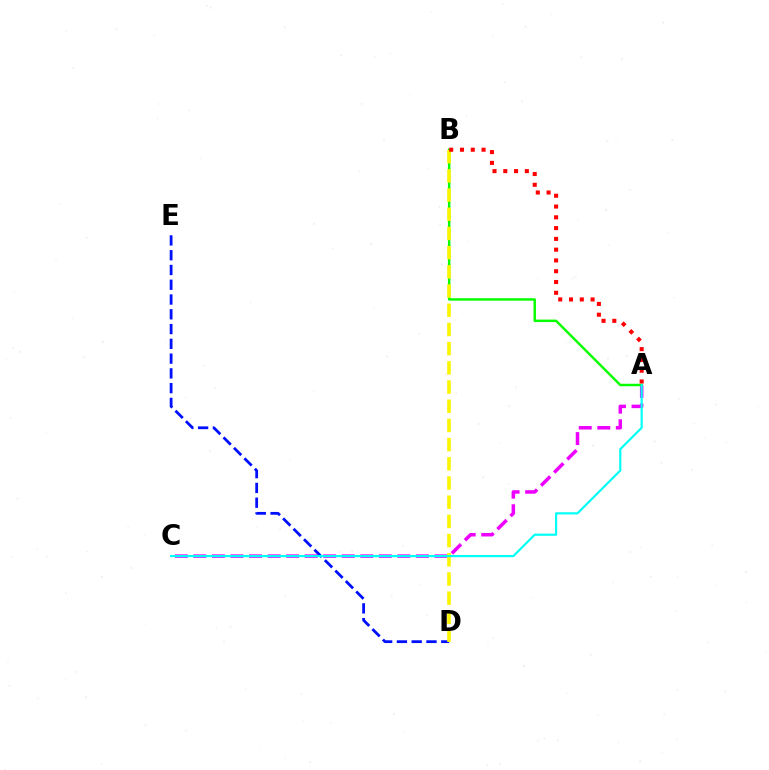{('D', 'E'): [{'color': '#0010ff', 'line_style': 'dashed', 'thickness': 2.01}], ('A', 'C'): [{'color': '#ee00ff', 'line_style': 'dashed', 'thickness': 2.52}, {'color': '#00fff6', 'line_style': 'solid', 'thickness': 1.55}], ('A', 'B'): [{'color': '#08ff00', 'line_style': 'solid', 'thickness': 1.78}, {'color': '#ff0000', 'line_style': 'dotted', 'thickness': 2.93}], ('B', 'D'): [{'color': '#fcf500', 'line_style': 'dashed', 'thickness': 2.61}]}